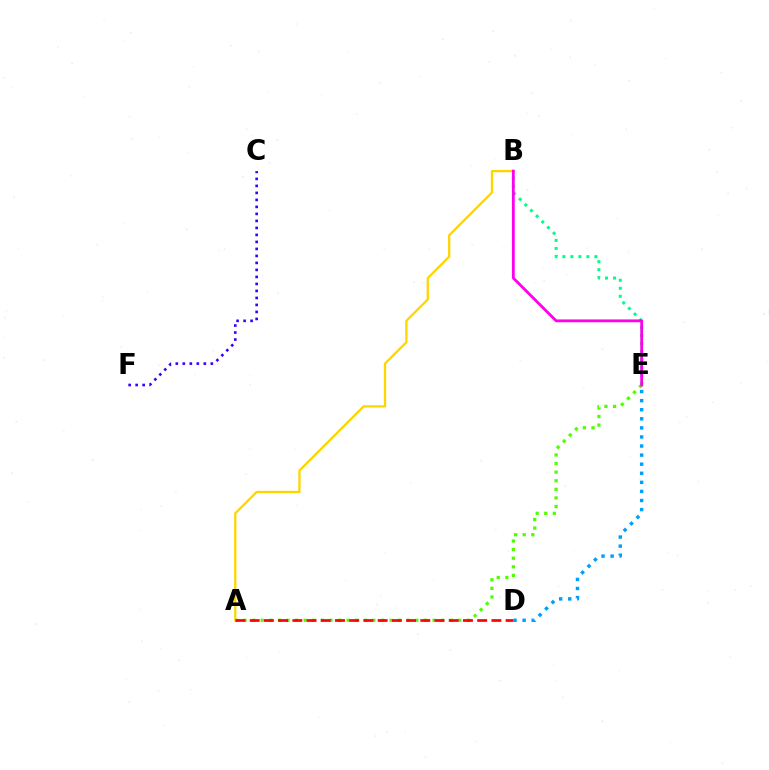{('C', 'F'): [{'color': '#3700ff', 'line_style': 'dotted', 'thickness': 1.9}], ('A', 'B'): [{'color': '#ffd500', 'line_style': 'solid', 'thickness': 1.65}], ('B', 'E'): [{'color': '#00ff86', 'line_style': 'dotted', 'thickness': 2.17}, {'color': '#ff00ed', 'line_style': 'solid', 'thickness': 2.02}], ('A', 'E'): [{'color': '#4fff00', 'line_style': 'dotted', 'thickness': 2.33}], ('A', 'D'): [{'color': '#ff0000', 'line_style': 'dashed', 'thickness': 1.93}], ('D', 'E'): [{'color': '#009eff', 'line_style': 'dotted', 'thickness': 2.47}]}